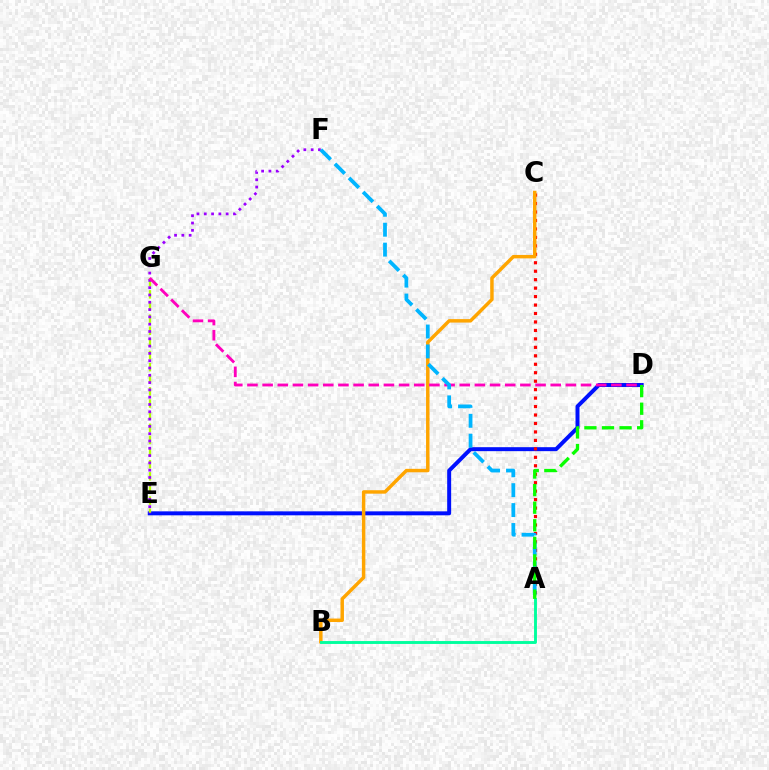{('D', 'E'): [{'color': '#0010ff', 'line_style': 'solid', 'thickness': 2.86}], ('E', 'G'): [{'color': '#b3ff00', 'line_style': 'dashed', 'thickness': 1.65}], ('E', 'F'): [{'color': '#9b00ff', 'line_style': 'dotted', 'thickness': 1.98}], ('A', 'C'): [{'color': '#ff0000', 'line_style': 'dotted', 'thickness': 2.3}], ('B', 'C'): [{'color': '#ffa500', 'line_style': 'solid', 'thickness': 2.49}], ('D', 'G'): [{'color': '#ff00bd', 'line_style': 'dashed', 'thickness': 2.06}], ('A', 'F'): [{'color': '#00b5ff', 'line_style': 'dashed', 'thickness': 2.71}], ('A', 'B'): [{'color': '#00ff9d', 'line_style': 'solid', 'thickness': 2.08}], ('A', 'D'): [{'color': '#08ff00', 'line_style': 'dashed', 'thickness': 2.39}]}